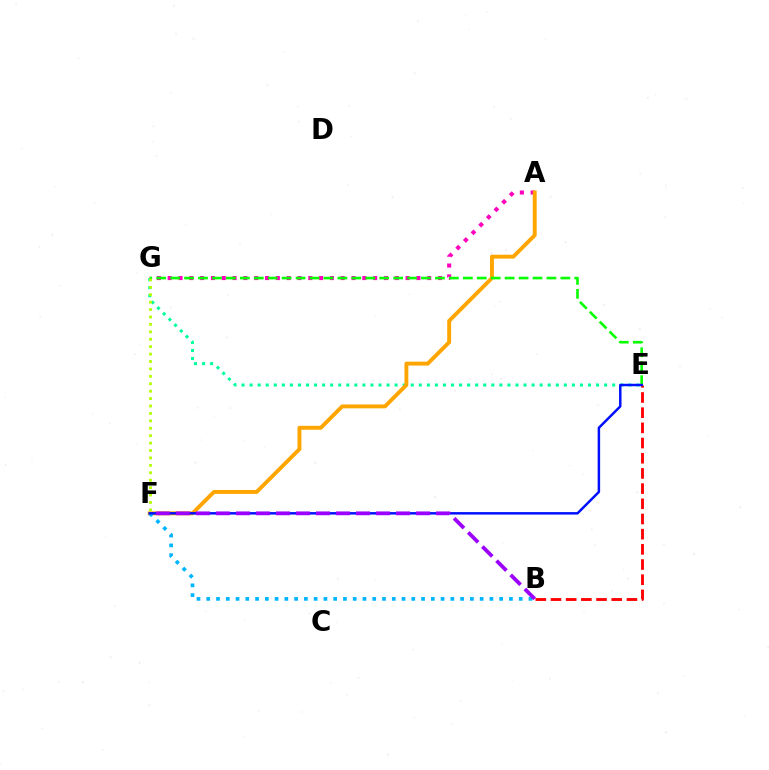{('A', 'G'): [{'color': '#ff00bd', 'line_style': 'dotted', 'thickness': 2.94}], ('E', 'G'): [{'color': '#00ff9d', 'line_style': 'dotted', 'thickness': 2.19}, {'color': '#08ff00', 'line_style': 'dashed', 'thickness': 1.89}], ('B', 'E'): [{'color': '#ff0000', 'line_style': 'dashed', 'thickness': 2.06}], ('A', 'F'): [{'color': '#ffa500', 'line_style': 'solid', 'thickness': 2.81}], ('B', 'F'): [{'color': '#00b5ff', 'line_style': 'dotted', 'thickness': 2.65}, {'color': '#9b00ff', 'line_style': 'dashed', 'thickness': 2.72}], ('E', 'F'): [{'color': '#0010ff', 'line_style': 'solid', 'thickness': 1.78}], ('F', 'G'): [{'color': '#b3ff00', 'line_style': 'dotted', 'thickness': 2.02}]}